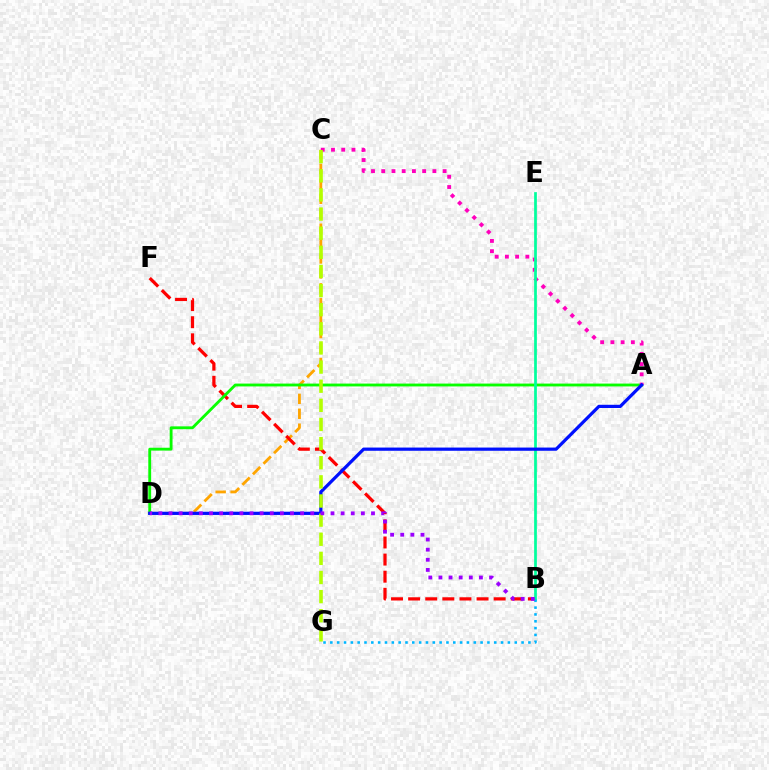{('C', 'D'): [{'color': '#ffa500', 'line_style': 'dashed', 'thickness': 2.03}], ('B', 'F'): [{'color': '#ff0000', 'line_style': 'dashed', 'thickness': 2.32}], ('A', 'D'): [{'color': '#08ff00', 'line_style': 'solid', 'thickness': 2.05}, {'color': '#0010ff', 'line_style': 'solid', 'thickness': 2.31}], ('A', 'C'): [{'color': '#ff00bd', 'line_style': 'dotted', 'thickness': 2.78}], ('B', 'E'): [{'color': '#00ff9d', 'line_style': 'solid', 'thickness': 1.96}], ('B', 'G'): [{'color': '#00b5ff', 'line_style': 'dotted', 'thickness': 1.86}], ('C', 'G'): [{'color': '#b3ff00', 'line_style': 'dashed', 'thickness': 2.6}], ('B', 'D'): [{'color': '#9b00ff', 'line_style': 'dotted', 'thickness': 2.75}]}